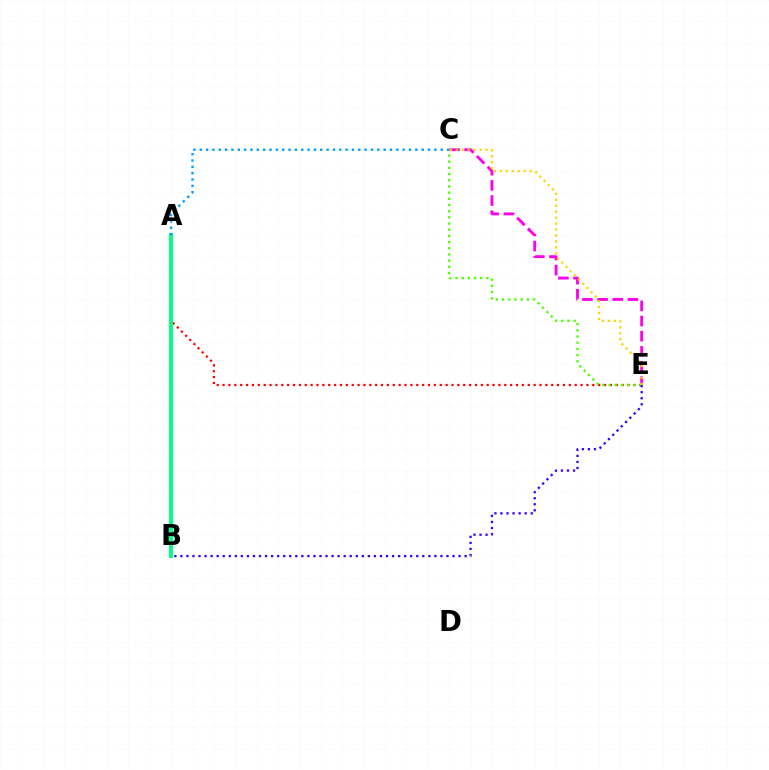{('A', 'E'): [{'color': '#ff0000', 'line_style': 'dotted', 'thickness': 1.59}], ('C', 'E'): [{'color': '#ff00ed', 'line_style': 'dashed', 'thickness': 2.06}, {'color': '#4fff00', 'line_style': 'dotted', 'thickness': 1.68}, {'color': '#ffd500', 'line_style': 'dotted', 'thickness': 1.62}], ('A', 'B'): [{'color': '#00ff86', 'line_style': 'solid', 'thickness': 2.84}], ('A', 'C'): [{'color': '#009eff', 'line_style': 'dotted', 'thickness': 1.72}], ('B', 'E'): [{'color': '#3700ff', 'line_style': 'dotted', 'thickness': 1.64}]}